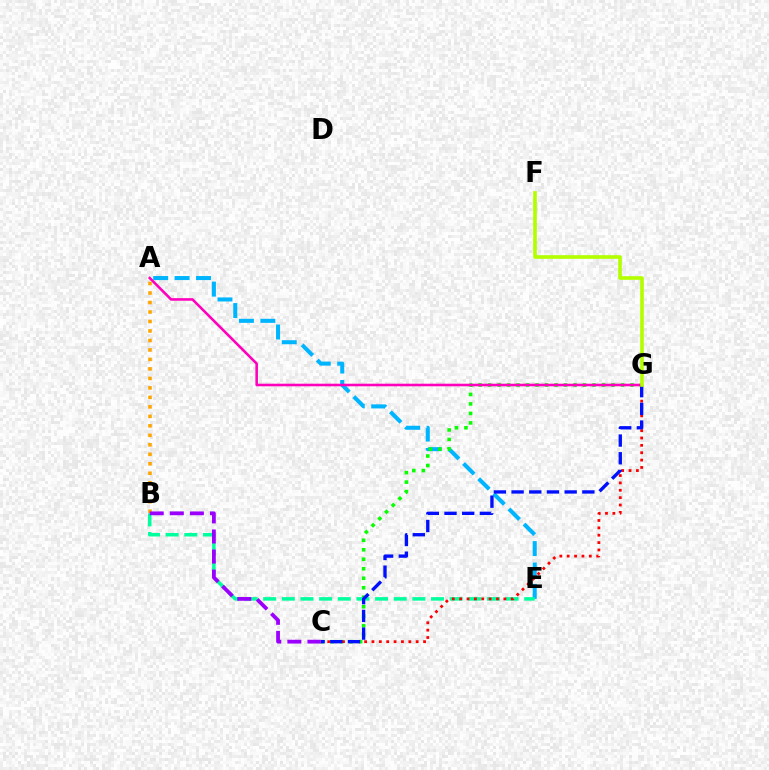{('A', 'E'): [{'color': '#00b5ff', 'line_style': 'dashed', 'thickness': 2.91}], ('C', 'G'): [{'color': '#08ff00', 'line_style': 'dotted', 'thickness': 2.58}, {'color': '#ff0000', 'line_style': 'dotted', 'thickness': 2.0}, {'color': '#0010ff', 'line_style': 'dashed', 'thickness': 2.4}], ('B', 'E'): [{'color': '#00ff9d', 'line_style': 'dashed', 'thickness': 2.53}], ('A', 'G'): [{'color': '#ff00bd', 'line_style': 'solid', 'thickness': 1.85}], ('A', 'B'): [{'color': '#ffa500', 'line_style': 'dotted', 'thickness': 2.58}], ('F', 'G'): [{'color': '#b3ff00', 'line_style': 'solid', 'thickness': 2.63}], ('B', 'C'): [{'color': '#9b00ff', 'line_style': 'dashed', 'thickness': 2.73}]}